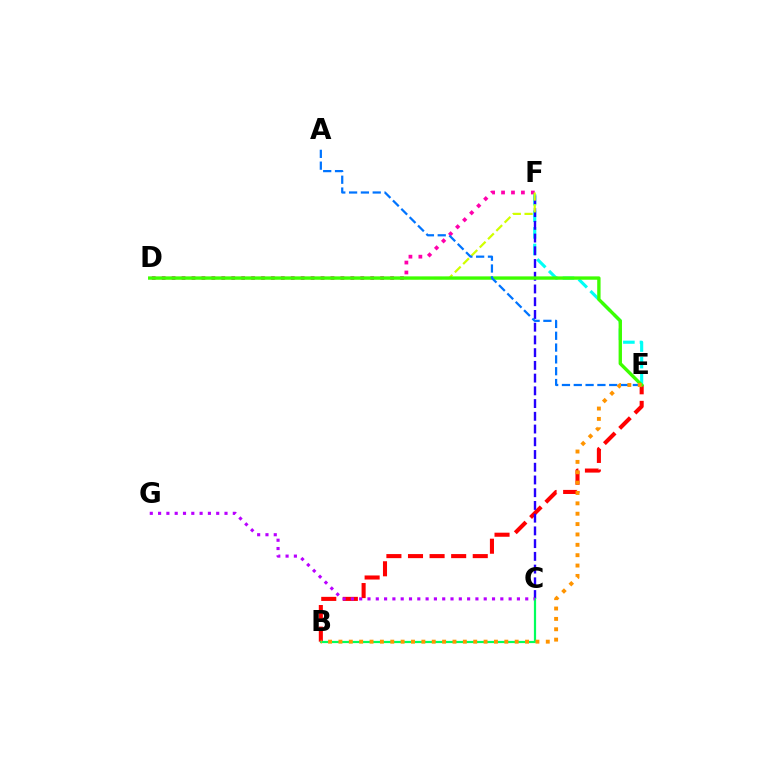{('E', 'F'): [{'color': '#00fff6', 'line_style': 'dashed', 'thickness': 2.25}], ('B', 'E'): [{'color': '#ff0000', 'line_style': 'dashed', 'thickness': 2.93}, {'color': '#ff9400', 'line_style': 'dotted', 'thickness': 2.82}], ('C', 'F'): [{'color': '#2500ff', 'line_style': 'dashed', 'thickness': 1.73}], ('D', 'F'): [{'color': '#ff00ac', 'line_style': 'dotted', 'thickness': 2.7}, {'color': '#d1ff00', 'line_style': 'dashed', 'thickness': 1.59}], ('D', 'E'): [{'color': '#3dff00', 'line_style': 'solid', 'thickness': 2.42}], ('A', 'E'): [{'color': '#0074ff', 'line_style': 'dashed', 'thickness': 1.61}], ('B', 'C'): [{'color': '#00ff5c', 'line_style': 'solid', 'thickness': 1.59}], ('C', 'G'): [{'color': '#b900ff', 'line_style': 'dotted', 'thickness': 2.26}]}